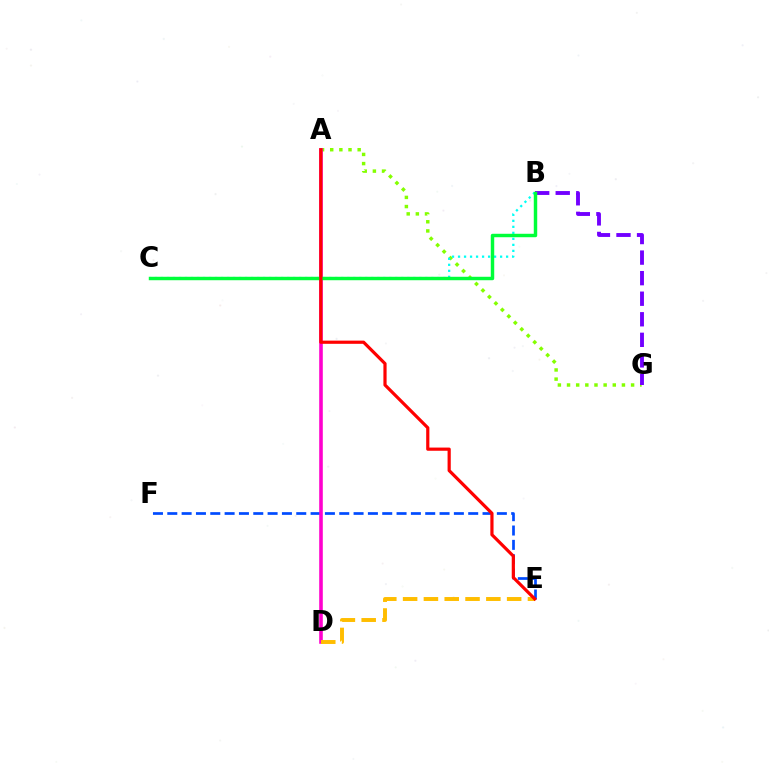{('A', 'G'): [{'color': '#84ff00', 'line_style': 'dotted', 'thickness': 2.49}], ('E', 'F'): [{'color': '#004bff', 'line_style': 'dashed', 'thickness': 1.95}], ('B', 'C'): [{'color': '#00fff6', 'line_style': 'dotted', 'thickness': 1.63}, {'color': '#00ff39', 'line_style': 'solid', 'thickness': 2.48}], ('A', 'D'): [{'color': '#ff00cf', 'line_style': 'solid', 'thickness': 2.59}], ('B', 'G'): [{'color': '#7200ff', 'line_style': 'dashed', 'thickness': 2.79}], ('D', 'E'): [{'color': '#ffbd00', 'line_style': 'dashed', 'thickness': 2.83}], ('A', 'E'): [{'color': '#ff0000', 'line_style': 'solid', 'thickness': 2.3}]}